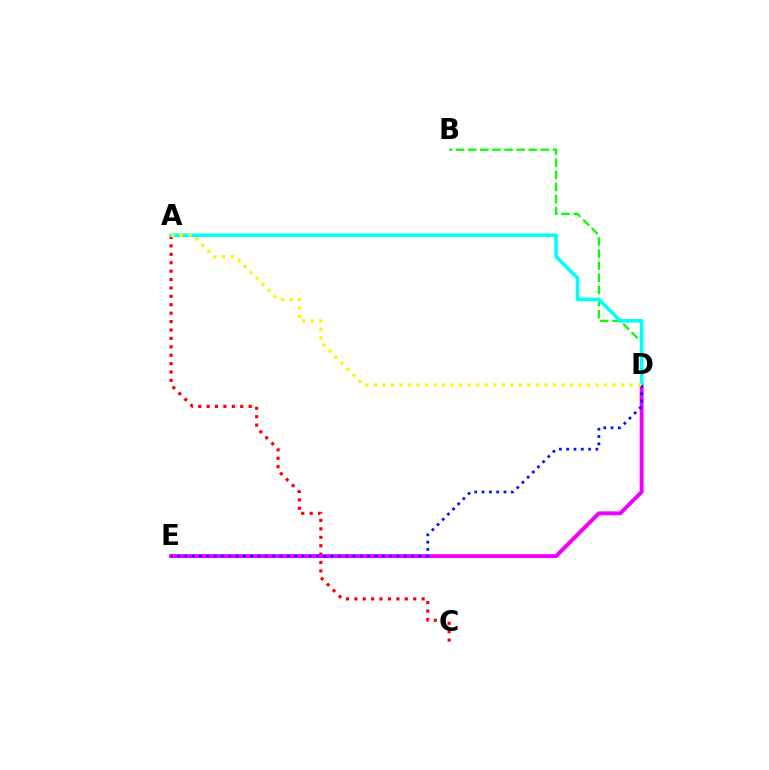{('A', 'C'): [{'color': '#ff0000', 'line_style': 'dotted', 'thickness': 2.28}], ('B', 'D'): [{'color': '#08ff00', 'line_style': 'dashed', 'thickness': 1.65}], ('D', 'E'): [{'color': '#ee00ff', 'line_style': 'solid', 'thickness': 2.82}, {'color': '#0010ff', 'line_style': 'dotted', 'thickness': 1.99}], ('A', 'D'): [{'color': '#00fff6', 'line_style': 'solid', 'thickness': 2.59}, {'color': '#fcf500', 'line_style': 'dotted', 'thickness': 2.32}]}